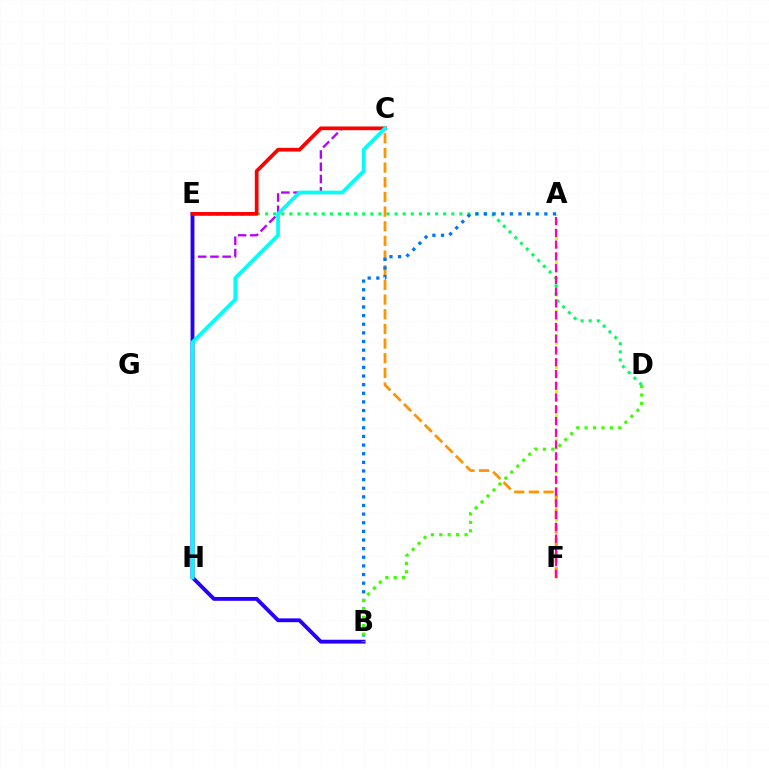{('C', 'H'): [{'color': '#b900ff', 'line_style': 'dashed', 'thickness': 1.66}, {'color': '#00fff6', 'line_style': 'solid', 'thickness': 2.68}], ('A', 'F'): [{'color': '#d1ff00', 'line_style': 'dotted', 'thickness': 2.19}, {'color': '#ff00ac', 'line_style': 'dashed', 'thickness': 1.6}], ('D', 'E'): [{'color': '#00ff5c', 'line_style': 'dotted', 'thickness': 2.2}], ('C', 'F'): [{'color': '#ff9400', 'line_style': 'dashed', 'thickness': 1.99}], ('B', 'E'): [{'color': '#2500ff', 'line_style': 'solid', 'thickness': 2.76}], ('C', 'E'): [{'color': '#ff0000', 'line_style': 'solid', 'thickness': 2.68}], ('A', 'B'): [{'color': '#0074ff', 'line_style': 'dotted', 'thickness': 2.34}], ('B', 'D'): [{'color': '#3dff00', 'line_style': 'dotted', 'thickness': 2.29}]}